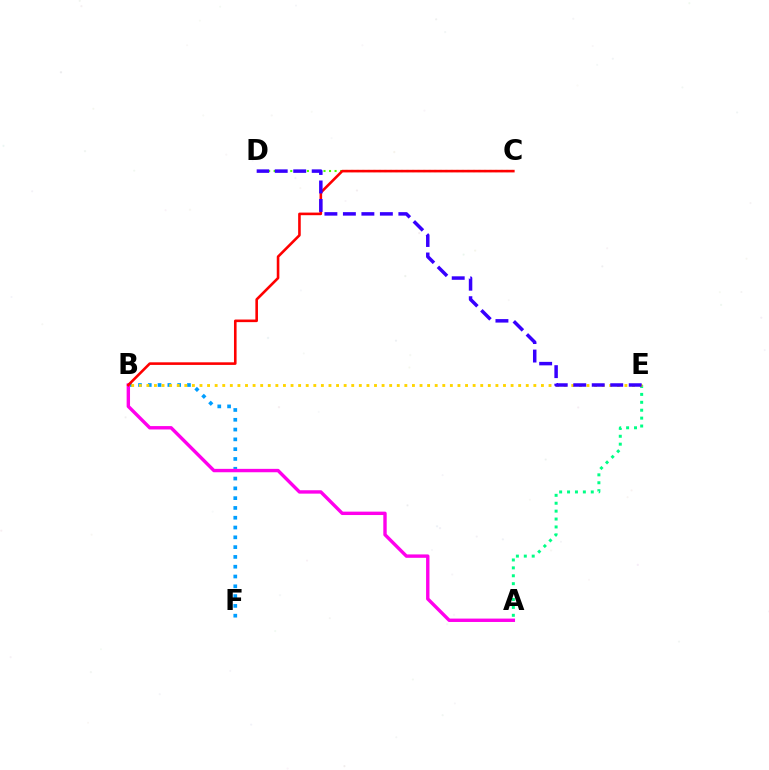{('B', 'F'): [{'color': '#009eff', 'line_style': 'dotted', 'thickness': 2.66}], ('C', 'D'): [{'color': '#4fff00', 'line_style': 'dotted', 'thickness': 1.5}], ('A', 'B'): [{'color': '#ff00ed', 'line_style': 'solid', 'thickness': 2.44}], ('A', 'E'): [{'color': '#00ff86', 'line_style': 'dotted', 'thickness': 2.15}], ('B', 'C'): [{'color': '#ff0000', 'line_style': 'solid', 'thickness': 1.87}], ('B', 'E'): [{'color': '#ffd500', 'line_style': 'dotted', 'thickness': 2.06}], ('D', 'E'): [{'color': '#3700ff', 'line_style': 'dashed', 'thickness': 2.51}]}